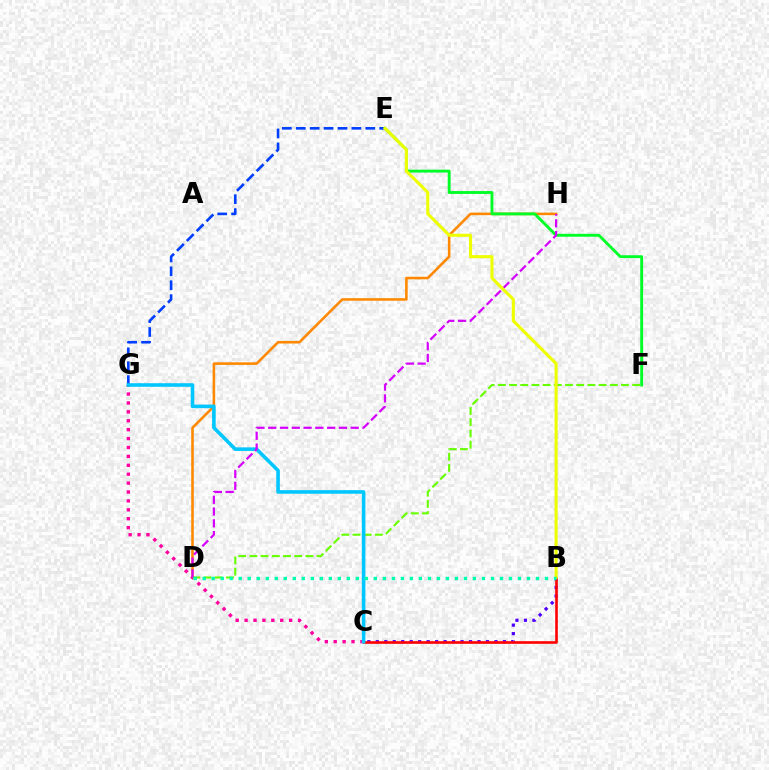{('B', 'C'): [{'color': '#4f00ff', 'line_style': 'dotted', 'thickness': 2.3}, {'color': '#ff0000', 'line_style': 'solid', 'thickness': 1.89}], ('E', 'G'): [{'color': '#003fff', 'line_style': 'dashed', 'thickness': 1.89}], ('D', 'H'): [{'color': '#ff8800', 'line_style': 'solid', 'thickness': 1.85}, {'color': '#d600ff', 'line_style': 'dashed', 'thickness': 1.6}], ('C', 'G'): [{'color': '#ff00a0', 'line_style': 'dotted', 'thickness': 2.42}, {'color': '#00c7ff', 'line_style': 'solid', 'thickness': 2.58}], ('E', 'F'): [{'color': '#00ff27', 'line_style': 'solid', 'thickness': 2.08}], ('D', 'F'): [{'color': '#66ff00', 'line_style': 'dashed', 'thickness': 1.52}], ('B', 'E'): [{'color': '#eeff00', 'line_style': 'solid', 'thickness': 2.22}], ('B', 'D'): [{'color': '#00ffaf', 'line_style': 'dotted', 'thickness': 2.45}]}